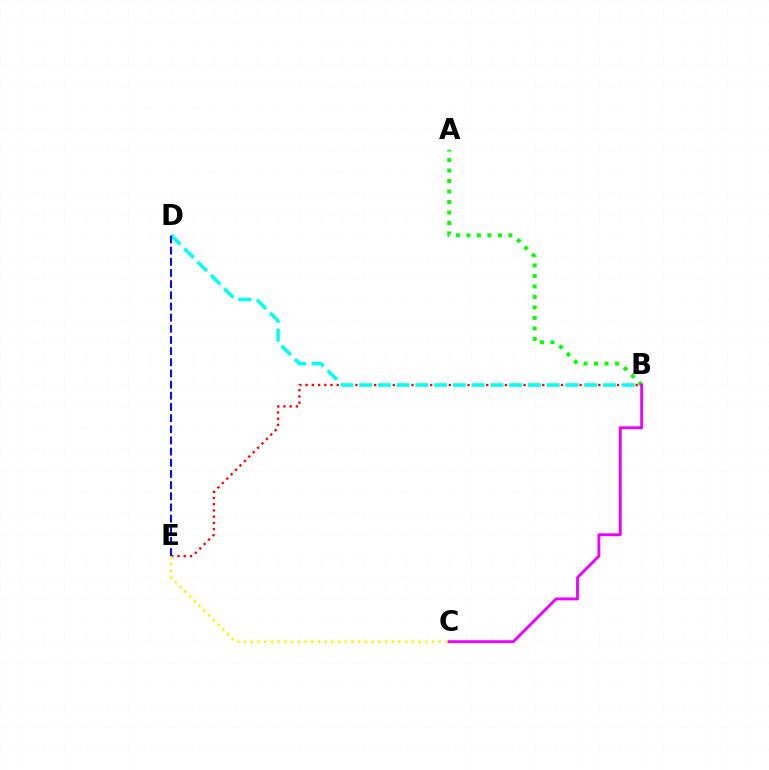{('B', 'E'): [{'color': '#ff0000', 'line_style': 'dotted', 'thickness': 1.69}], ('C', 'E'): [{'color': '#fcf500', 'line_style': 'dotted', 'thickness': 1.82}], ('B', 'D'): [{'color': '#00fff6', 'line_style': 'dashed', 'thickness': 2.55}], ('A', 'B'): [{'color': '#08ff00', 'line_style': 'dotted', 'thickness': 2.85}], ('B', 'C'): [{'color': '#ee00ff', 'line_style': 'solid', 'thickness': 2.07}], ('D', 'E'): [{'color': '#0010ff', 'line_style': 'dashed', 'thickness': 1.52}]}